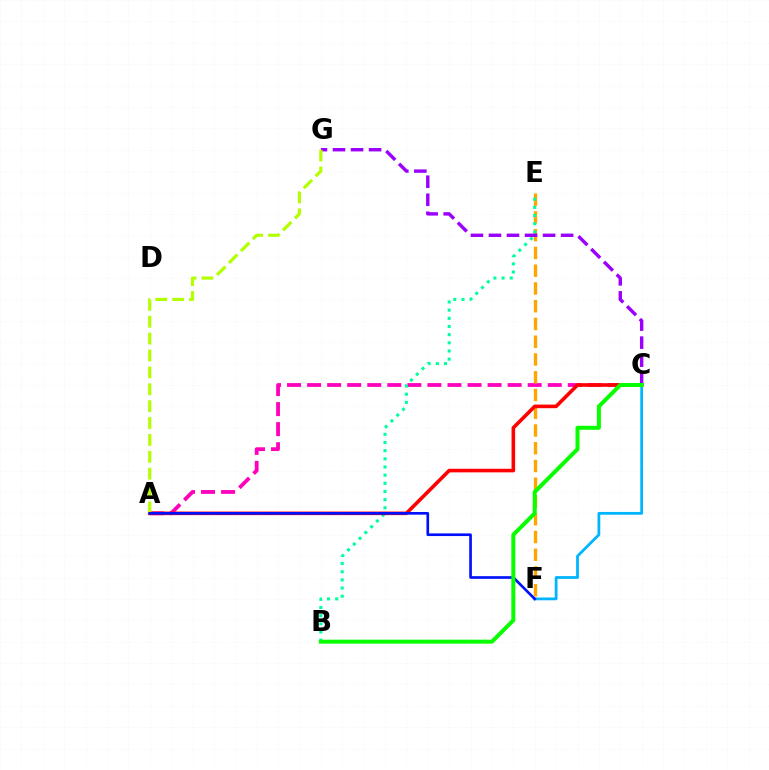{('C', 'F'): [{'color': '#00b5ff', 'line_style': 'solid', 'thickness': 2.0}], ('A', 'C'): [{'color': '#ff00bd', 'line_style': 'dashed', 'thickness': 2.72}, {'color': '#ff0000', 'line_style': 'solid', 'thickness': 2.59}], ('E', 'F'): [{'color': '#ffa500', 'line_style': 'dashed', 'thickness': 2.41}], ('B', 'E'): [{'color': '#00ff9d', 'line_style': 'dotted', 'thickness': 2.22}], ('C', 'G'): [{'color': '#9b00ff', 'line_style': 'dashed', 'thickness': 2.45}], ('A', 'G'): [{'color': '#b3ff00', 'line_style': 'dashed', 'thickness': 2.29}], ('A', 'F'): [{'color': '#0010ff', 'line_style': 'solid', 'thickness': 1.91}], ('B', 'C'): [{'color': '#08ff00', 'line_style': 'solid', 'thickness': 2.88}]}